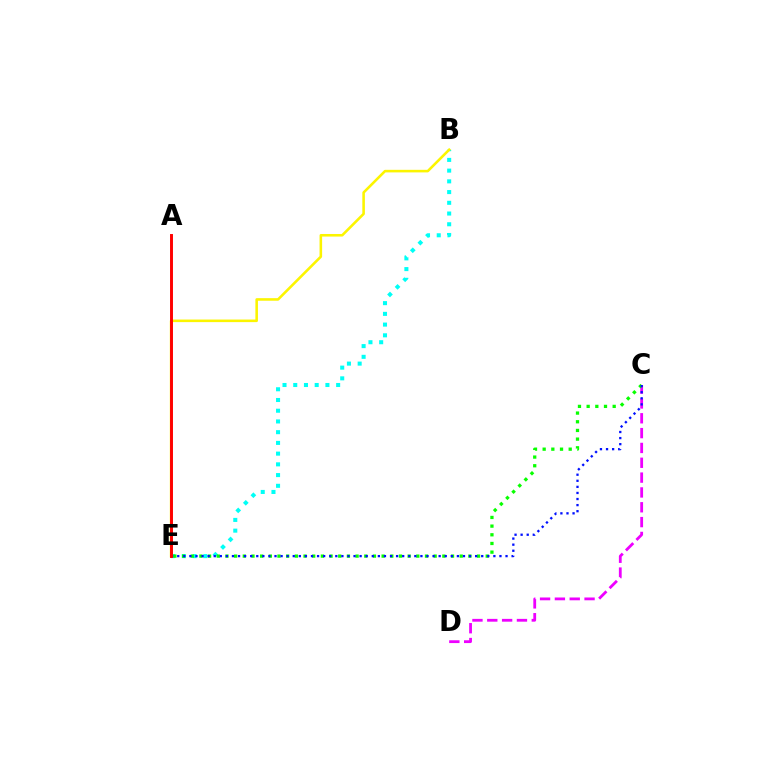{('C', 'D'): [{'color': '#ee00ff', 'line_style': 'dashed', 'thickness': 2.02}], ('B', 'E'): [{'color': '#00fff6', 'line_style': 'dotted', 'thickness': 2.91}, {'color': '#fcf500', 'line_style': 'solid', 'thickness': 1.85}], ('C', 'E'): [{'color': '#08ff00', 'line_style': 'dotted', 'thickness': 2.36}, {'color': '#0010ff', 'line_style': 'dotted', 'thickness': 1.65}], ('A', 'E'): [{'color': '#ff0000', 'line_style': 'solid', 'thickness': 2.12}]}